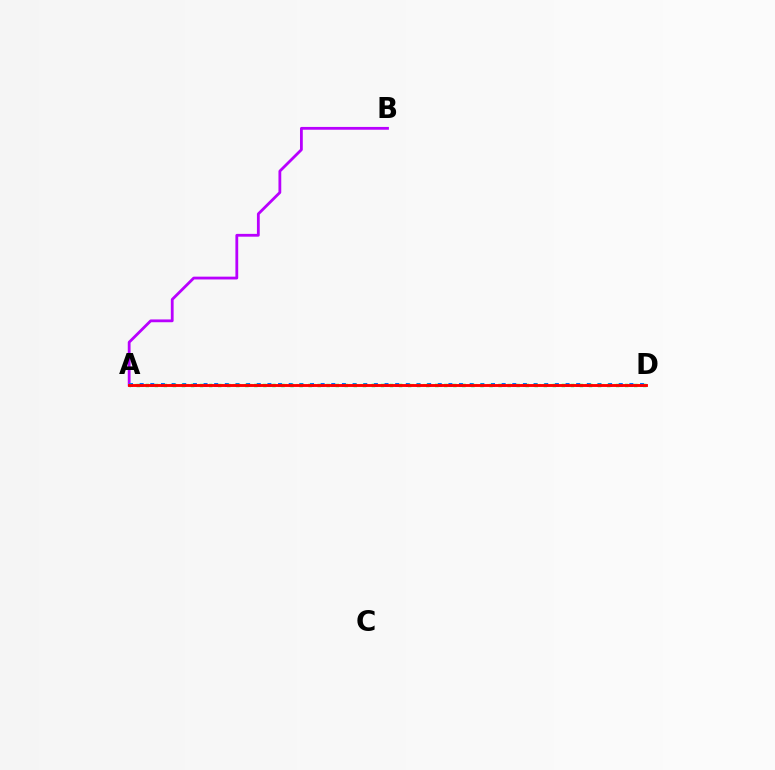{('A', 'D'): [{'color': '#d1ff00', 'line_style': 'dotted', 'thickness': 1.57}, {'color': '#0074ff', 'line_style': 'dotted', 'thickness': 2.89}, {'color': '#00ff5c', 'line_style': 'dotted', 'thickness': 2.46}, {'color': '#ff0000', 'line_style': 'solid', 'thickness': 2.07}], ('A', 'B'): [{'color': '#b900ff', 'line_style': 'solid', 'thickness': 2.02}]}